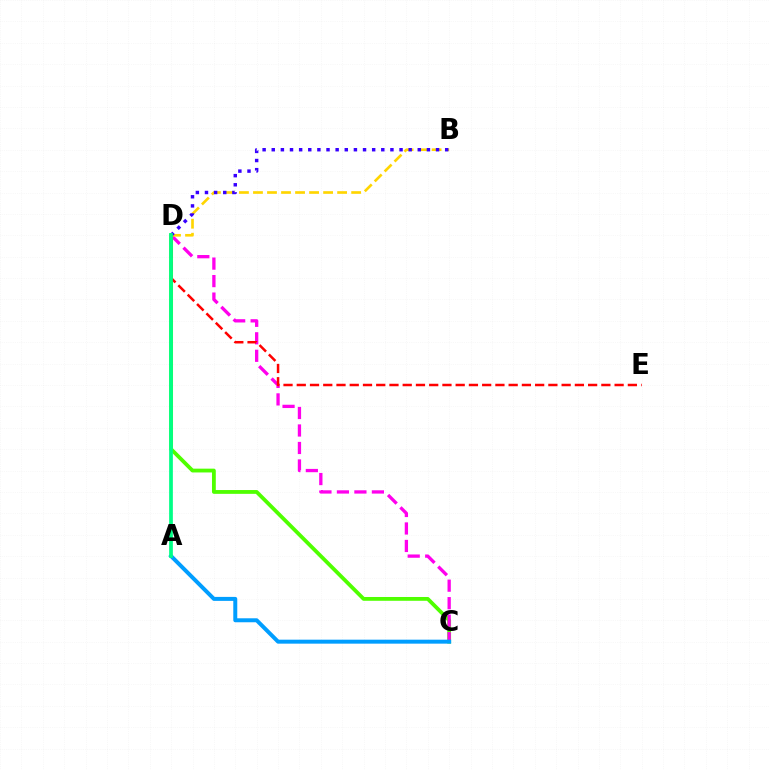{('C', 'D'): [{'color': '#4fff00', 'line_style': 'solid', 'thickness': 2.74}, {'color': '#ff00ed', 'line_style': 'dashed', 'thickness': 2.38}], ('D', 'E'): [{'color': '#ff0000', 'line_style': 'dashed', 'thickness': 1.8}], ('B', 'D'): [{'color': '#ffd500', 'line_style': 'dashed', 'thickness': 1.91}, {'color': '#3700ff', 'line_style': 'dotted', 'thickness': 2.48}], ('A', 'C'): [{'color': '#009eff', 'line_style': 'solid', 'thickness': 2.86}], ('A', 'D'): [{'color': '#00ff86', 'line_style': 'solid', 'thickness': 2.68}]}